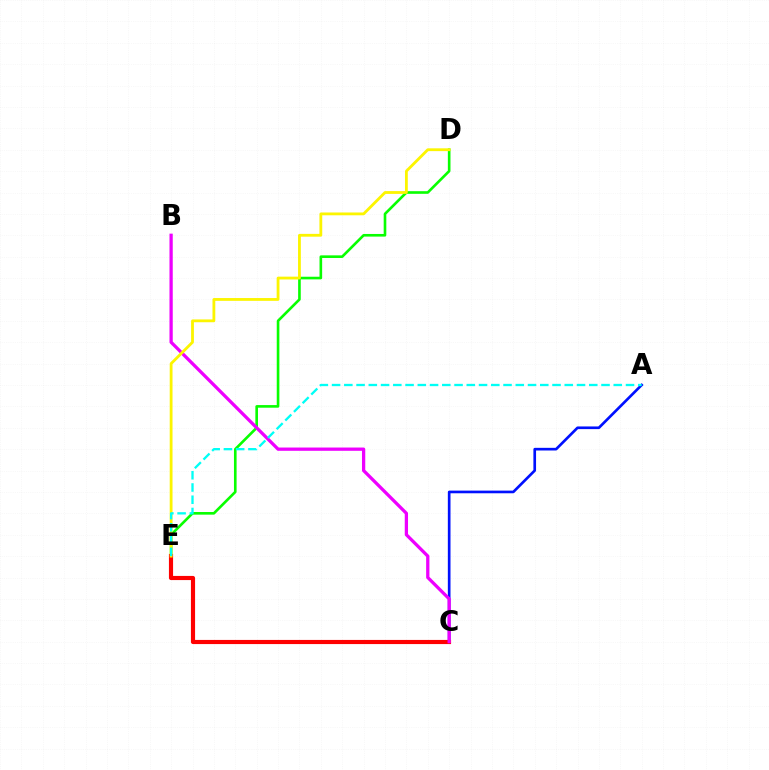{('D', 'E'): [{'color': '#08ff00', 'line_style': 'solid', 'thickness': 1.9}, {'color': '#fcf500', 'line_style': 'solid', 'thickness': 2.02}], ('A', 'C'): [{'color': '#0010ff', 'line_style': 'solid', 'thickness': 1.92}], ('C', 'E'): [{'color': '#ff0000', 'line_style': 'solid', 'thickness': 2.99}], ('B', 'C'): [{'color': '#ee00ff', 'line_style': 'solid', 'thickness': 2.35}], ('A', 'E'): [{'color': '#00fff6', 'line_style': 'dashed', 'thickness': 1.66}]}